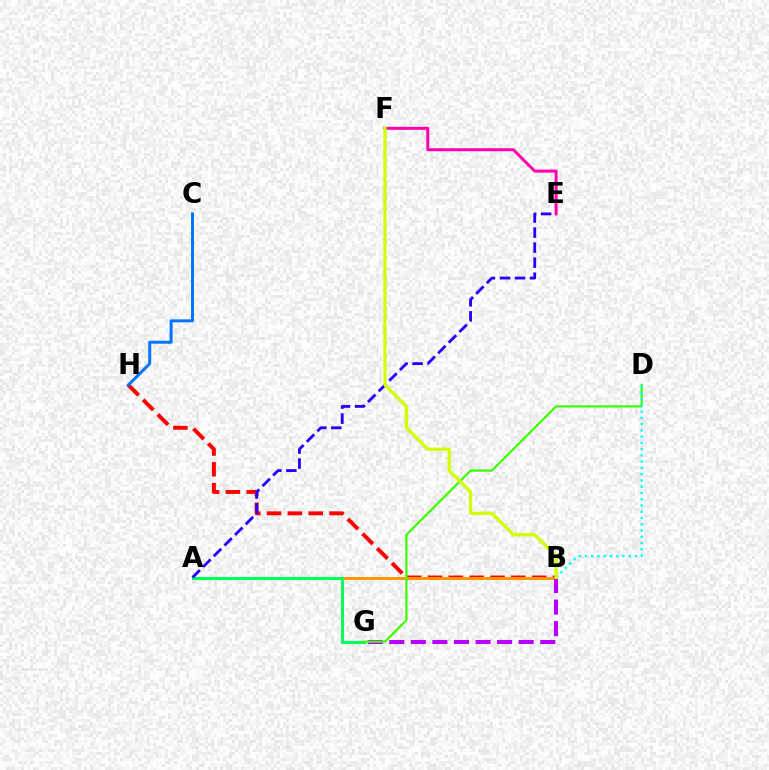{('B', 'H'): [{'color': '#ff0000', 'line_style': 'dashed', 'thickness': 2.83}], ('A', 'B'): [{'color': '#ff9400', 'line_style': 'solid', 'thickness': 2.1}], ('A', 'G'): [{'color': '#00ff5c', 'line_style': 'solid', 'thickness': 2.22}], ('A', 'E'): [{'color': '#2500ff', 'line_style': 'dashed', 'thickness': 2.04}], ('B', 'G'): [{'color': '#b900ff', 'line_style': 'dashed', 'thickness': 2.93}], ('C', 'H'): [{'color': '#0074ff', 'line_style': 'solid', 'thickness': 2.13}], ('E', 'F'): [{'color': '#ff00ac', 'line_style': 'solid', 'thickness': 2.14}], ('D', 'G'): [{'color': '#3dff00', 'line_style': 'solid', 'thickness': 1.58}], ('B', 'D'): [{'color': '#00fff6', 'line_style': 'dotted', 'thickness': 1.7}], ('B', 'F'): [{'color': '#d1ff00', 'line_style': 'solid', 'thickness': 2.33}]}